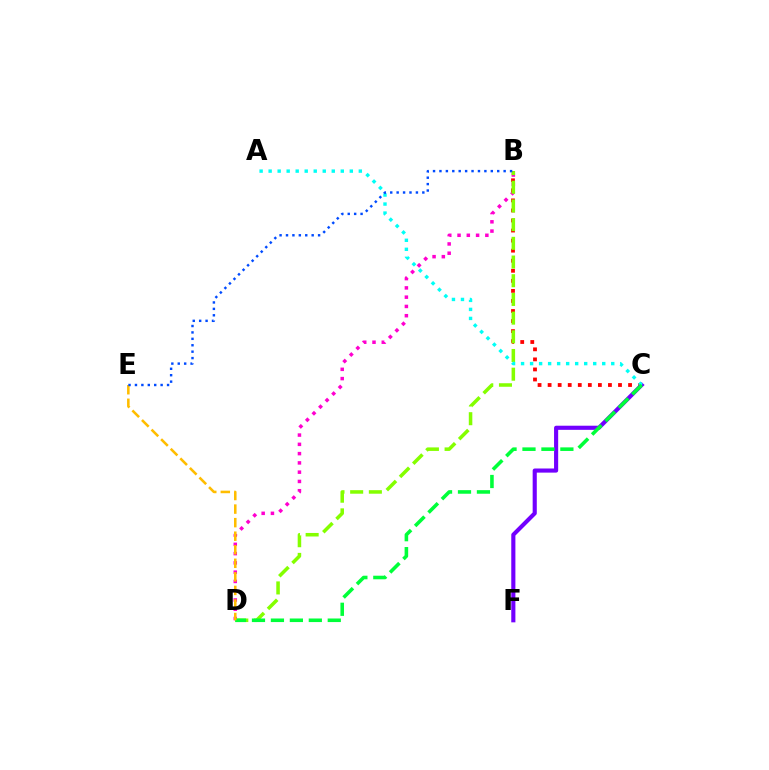{('B', 'D'): [{'color': '#ff00cf', 'line_style': 'dotted', 'thickness': 2.52}, {'color': '#84ff00', 'line_style': 'dashed', 'thickness': 2.54}], ('B', 'C'): [{'color': '#ff0000', 'line_style': 'dotted', 'thickness': 2.73}], ('C', 'F'): [{'color': '#7200ff', 'line_style': 'solid', 'thickness': 2.97}], ('A', 'C'): [{'color': '#00fff6', 'line_style': 'dotted', 'thickness': 2.45}], ('C', 'D'): [{'color': '#00ff39', 'line_style': 'dashed', 'thickness': 2.57}], ('D', 'E'): [{'color': '#ffbd00', 'line_style': 'dashed', 'thickness': 1.84}], ('B', 'E'): [{'color': '#004bff', 'line_style': 'dotted', 'thickness': 1.74}]}